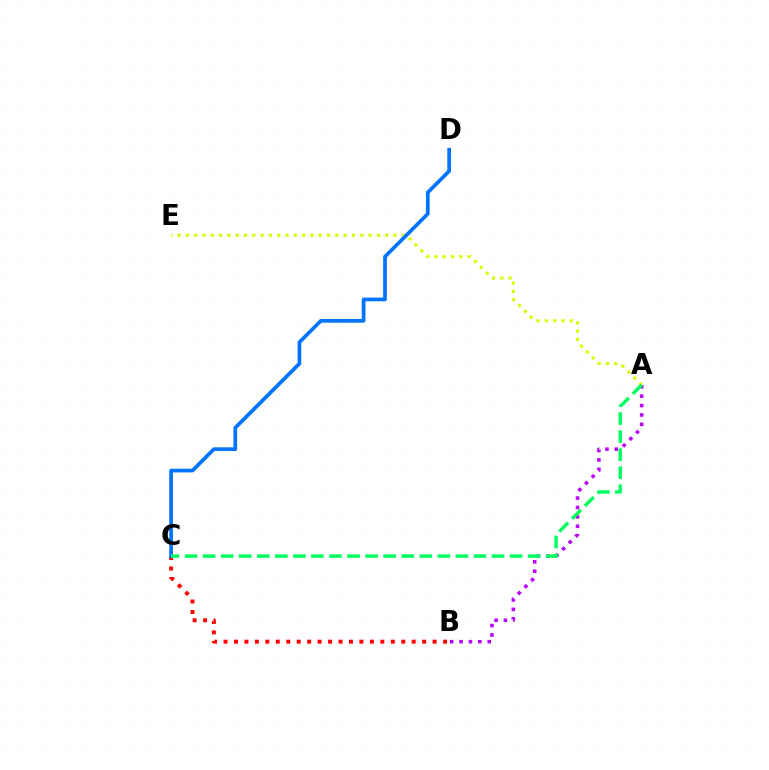{('A', 'B'): [{'color': '#b900ff', 'line_style': 'dotted', 'thickness': 2.55}], ('A', 'E'): [{'color': '#d1ff00', 'line_style': 'dotted', 'thickness': 2.26}], ('B', 'C'): [{'color': '#ff0000', 'line_style': 'dotted', 'thickness': 2.84}], ('C', 'D'): [{'color': '#0074ff', 'line_style': 'solid', 'thickness': 2.67}], ('A', 'C'): [{'color': '#00ff5c', 'line_style': 'dashed', 'thickness': 2.45}]}